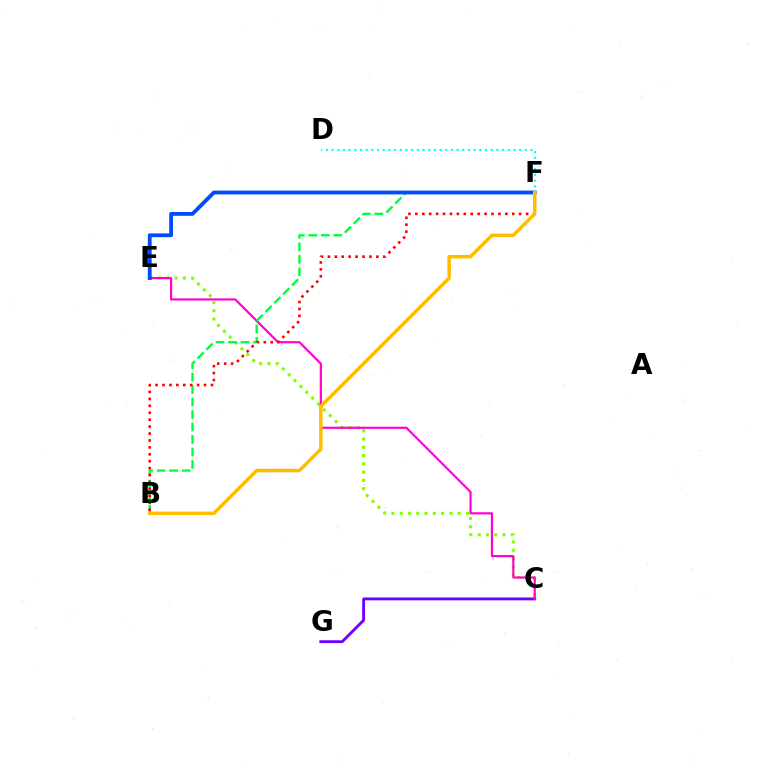{('C', 'E'): [{'color': '#84ff00', 'line_style': 'dotted', 'thickness': 2.25}, {'color': '#ff00cf', 'line_style': 'solid', 'thickness': 1.57}], ('C', 'G'): [{'color': '#7200ff', 'line_style': 'solid', 'thickness': 2.06}], ('B', 'F'): [{'color': '#00ff39', 'line_style': 'dashed', 'thickness': 1.69}, {'color': '#ff0000', 'line_style': 'dotted', 'thickness': 1.88}, {'color': '#ffbd00', 'line_style': 'solid', 'thickness': 2.53}], ('D', 'F'): [{'color': '#00fff6', 'line_style': 'dotted', 'thickness': 1.54}], ('E', 'F'): [{'color': '#004bff', 'line_style': 'solid', 'thickness': 2.76}]}